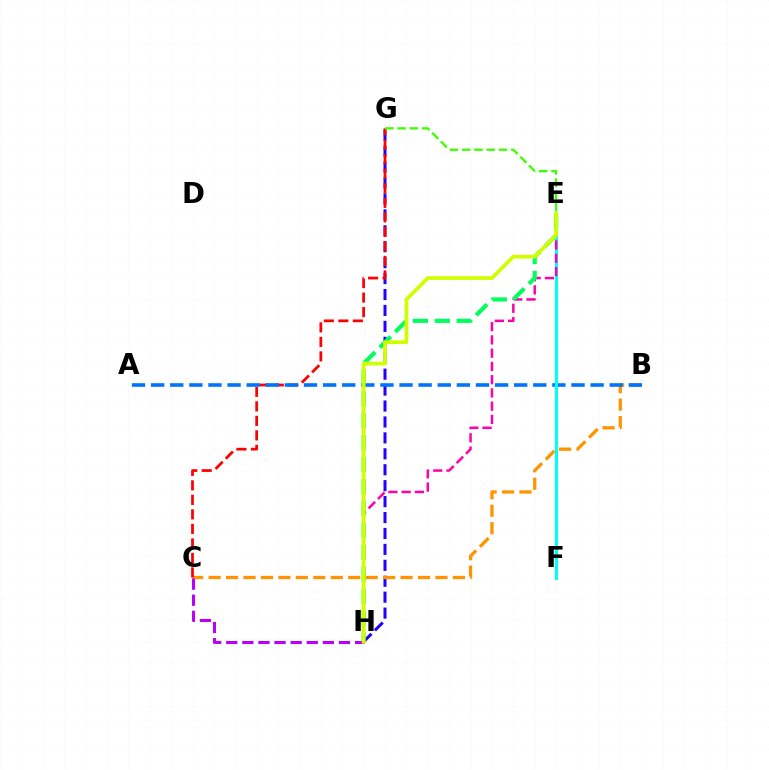{('G', 'H'): [{'color': '#2500ff', 'line_style': 'dashed', 'thickness': 2.16}], ('B', 'C'): [{'color': '#ff9400', 'line_style': 'dashed', 'thickness': 2.37}], ('C', 'G'): [{'color': '#ff0000', 'line_style': 'dashed', 'thickness': 1.97}], ('A', 'B'): [{'color': '#0074ff', 'line_style': 'dashed', 'thickness': 2.6}], ('E', 'F'): [{'color': '#00fff6', 'line_style': 'solid', 'thickness': 2.24}], ('E', 'H'): [{'color': '#ff00ac', 'line_style': 'dashed', 'thickness': 1.8}, {'color': '#00ff5c', 'line_style': 'dashed', 'thickness': 2.98}, {'color': '#d1ff00', 'line_style': 'solid', 'thickness': 2.68}], ('C', 'H'): [{'color': '#b900ff', 'line_style': 'dashed', 'thickness': 2.19}], ('E', 'G'): [{'color': '#3dff00', 'line_style': 'dashed', 'thickness': 1.67}]}